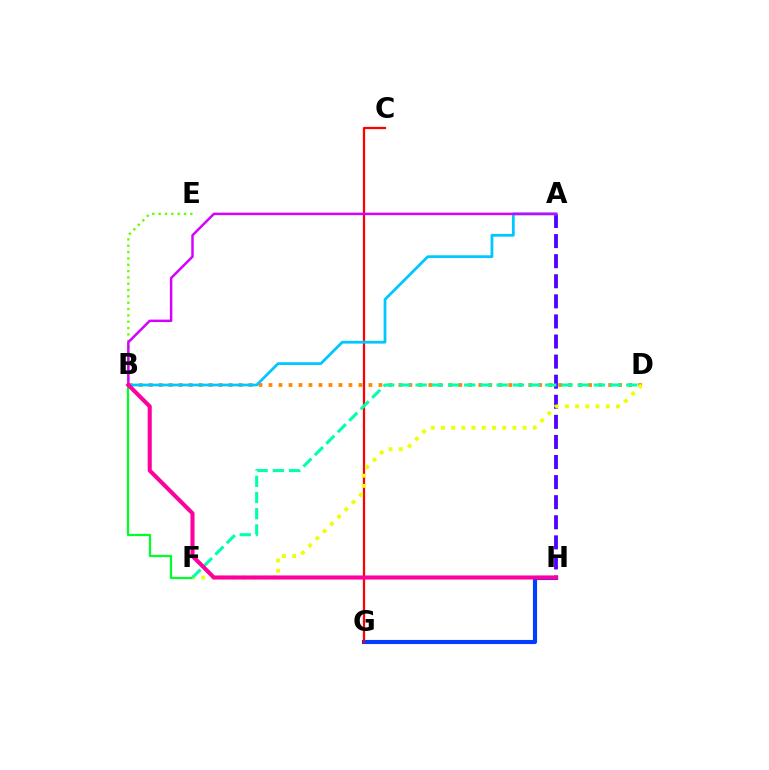{('B', 'F'): [{'color': '#00ff27', 'line_style': 'solid', 'thickness': 1.6}], ('A', 'H'): [{'color': '#4f00ff', 'line_style': 'dashed', 'thickness': 2.73}], ('B', 'D'): [{'color': '#ff8800', 'line_style': 'dotted', 'thickness': 2.71}], ('G', 'H'): [{'color': '#003fff', 'line_style': 'solid', 'thickness': 2.96}], ('C', 'G'): [{'color': '#ff0000', 'line_style': 'solid', 'thickness': 1.63}], ('B', 'E'): [{'color': '#66ff00', 'line_style': 'dotted', 'thickness': 1.72}], ('D', 'F'): [{'color': '#eeff00', 'line_style': 'dotted', 'thickness': 2.78}, {'color': '#00ffaf', 'line_style': 'dashed', 'thickness': 2.2}], ('A', 'B'): [{'color': '#00c7ff', 'line_style': 'solid', 'thickness': 1.99}, {'color': '#d600ff', 'line_style': 'solid', 'thickness': 1.79}], ('B', 'H'): [{'color': '#ff00a0', 'line_style': 'solid', 'thickness': 2.94}]}